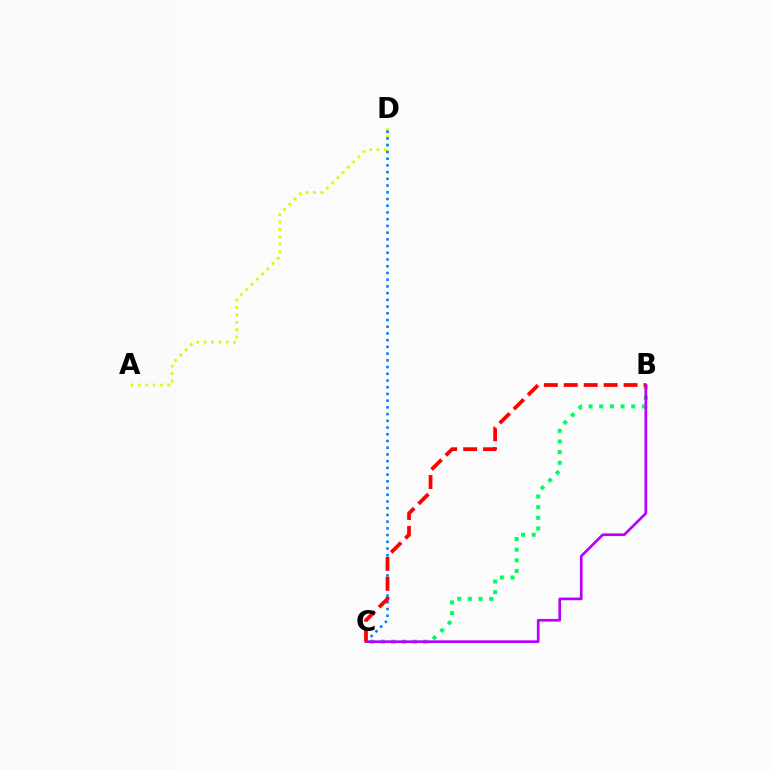{('B', 'C'): [{'color': '#00ff5c', 'line_style': 'dotted', 'thickness': 2.9}, {'color': '#b900ff', 'line_style': 'solid', 'thickness': 1.93}, {'color': '#ff0000', 'line_style': 'dashed', 'thickness': 2.71}], ('A', 'D'): [{'color': '#d1ff00', 'line_style': 'dotted', 'thickness': 2.0}], ('C', 'D'): [{'color': '#0074ff', 'line_style': 'dotted', 'thickness': 1.83}]}